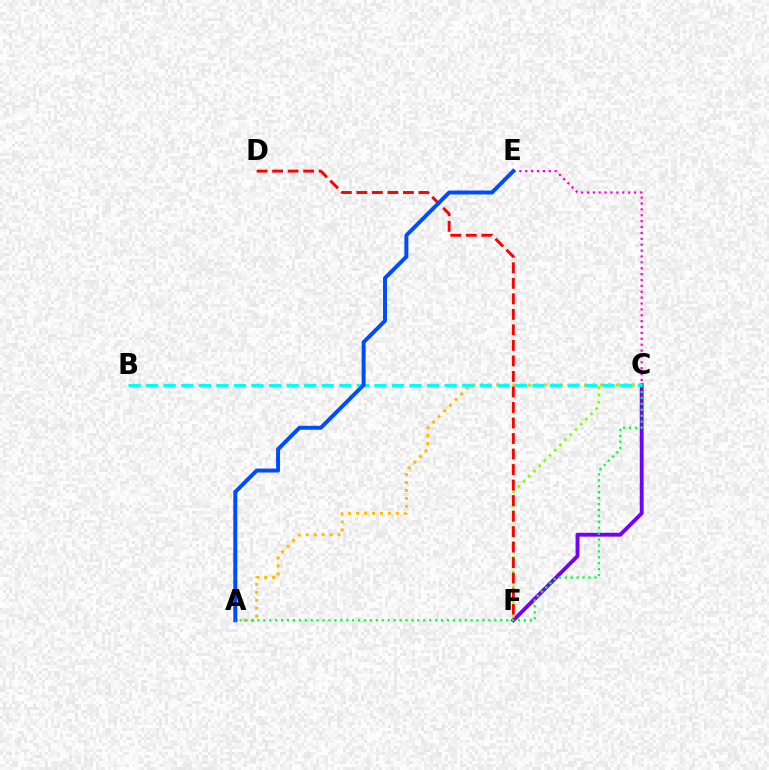{('C', 'F'): [{'color': '#7200ff', 'line_style': 'solid', 'thickness': 2.76}, {'color': '#84ff00', 'line_style': 'dotted', 'thickness': 1.99}], ('C', 'E'): [{'color': '#ff00cf', 'line_style': 'dotted', 'thickness': 1.6}], ('A', 'C'): [{'color': '#ffbd00', 'line_style': 'dotted', 'thickness': 2.17}, {'color': '#00ff39', 'line_style': 'dotted', 'thickness': 1.61}], ('B', 'C'): [{'color': '#00fff6', 'line_style': 'dashed', 'thickness': 2.38}], ('D', 'F'): [{'color': '#ff0000', 'line_style': 'dashed', 'thickness': 2.11}], ('A', 'E'): [{'color': '#004bff', 'line_style': 'solid', 'thickness': 2.84}]}